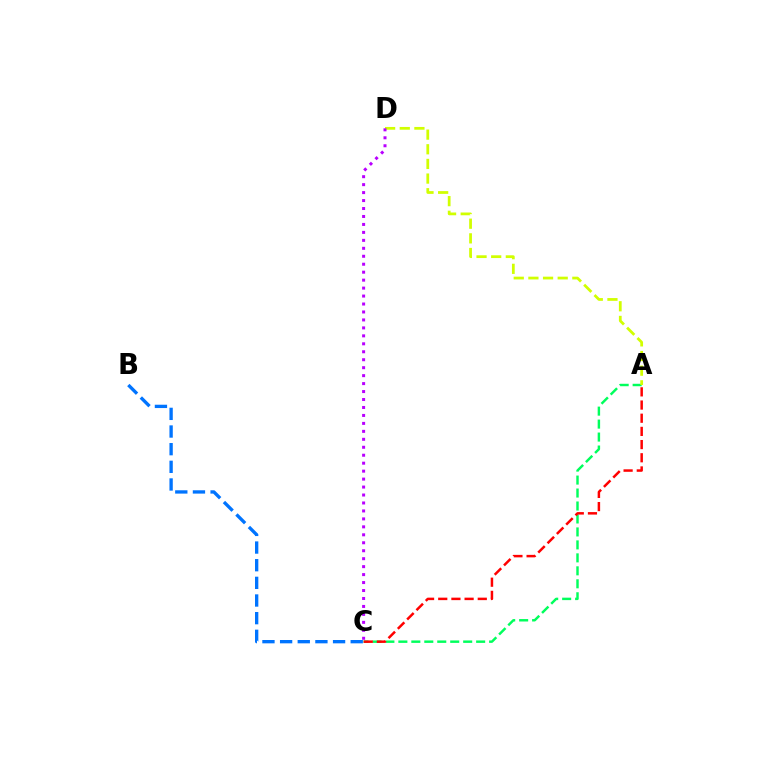{('A', 'C'): [{'color': '#00ff5c', 'line_style': 'dashed', 'thickness': 1.76}, {'color': '#ff0000', 'line_style': 'dashed', 'thickness': 1.79}], ('A', 'D'): [{'color': '#d1ff00', 'line_style': 'dashed', 'thickness': 1.99}], ('C', 'D'): [{'color': '#b900ff', 'line_style': 'dotted', 'thickness': 2.16}], ('B', 'C'): [{'color': '#0074ff', 'line_style': 'dashed', 'thickness': 2.4}]}